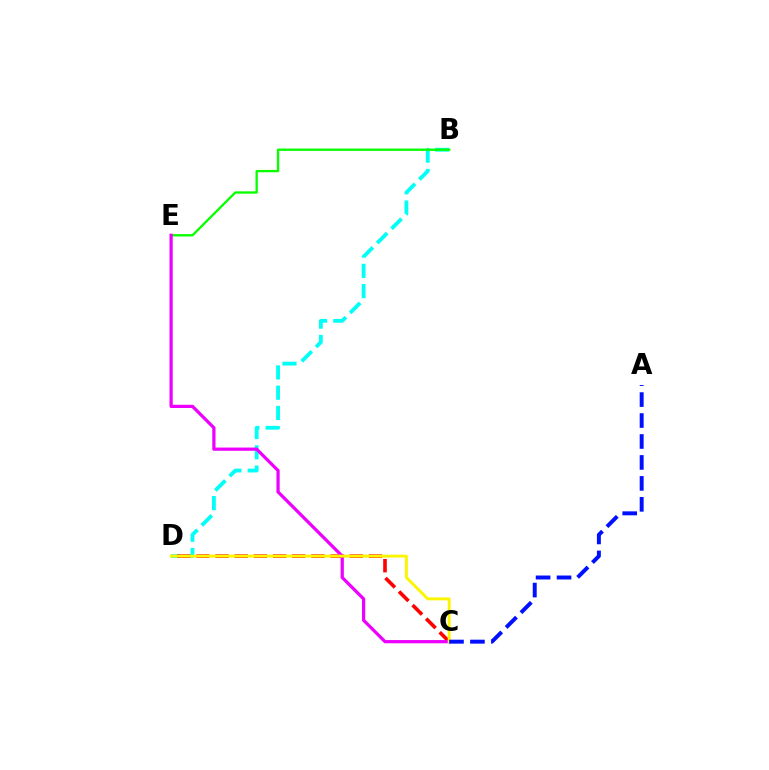{('B', 'D'): [{'color': '#00fff6', 'line_style': 'dashed', 'thickness': 2.75}], ('B', 'E'): [{'color': '#08ff00', 'line_style': 'solid', 'thickness': 1.67}], ('C', 'D'): [{'color': '#ff0000', 'line_style': 'dashed', 'thickness': 2.6}, {'color': '#fcf500', 'line_style': 'solid', 'thickness': 2.09}], ('C', 'E'): [{'color': '#ee00ff', 'line_style': 'solid', 'thickness': 2.33}], ('A', 'C'): [{'color': '#0010ff', 'line_style': 'dashed', 'thickness': 2.85}]}